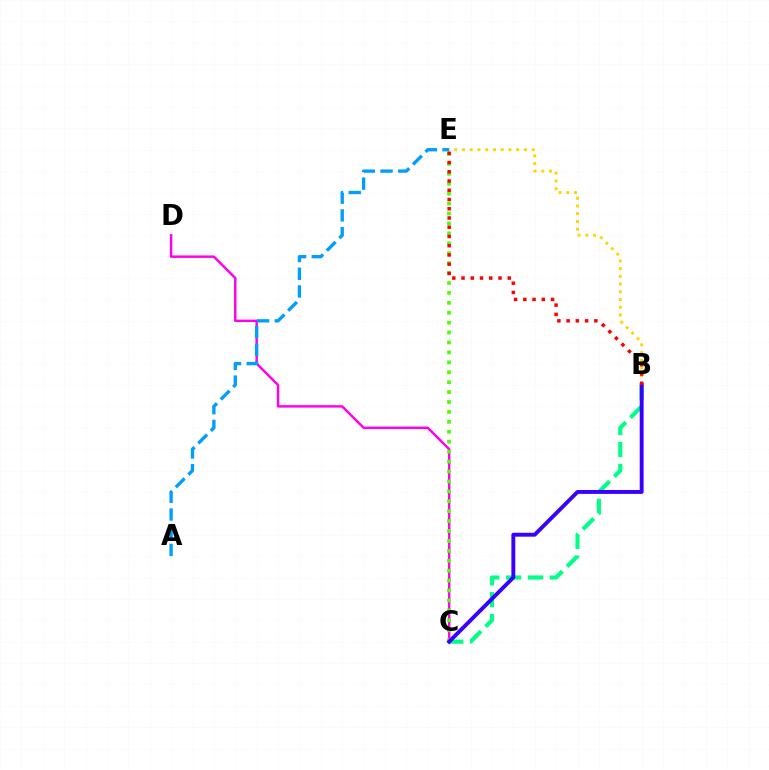{('C', 'D'): [{'color': '#ff00ed', 'line_style': 'solid', 'thickness': 1.77}], ('C', 'E'): [{'color': '#4fff00', 'line_style': 'dotted', 'thickness': 2.7}], ('A', 'E'): [{'color': '#009eff', 'line_style': 'dashed', 'thickness': 2.41}], ('B', 'E'): [{'color': '#ffd500', 'line_style': 'dotted', 'thickness': 2.1}, {'color': '#ff0000', 'line_style': 'dotted', 'thickness': 2.51}], ('B', 'C'): [{'color': '#00ff86', 'line_style': 'dashed', 'thickness': 2.98}, {'color': '#3700ff', 'line_style': 'solid', 'thickness': 2.81}]}